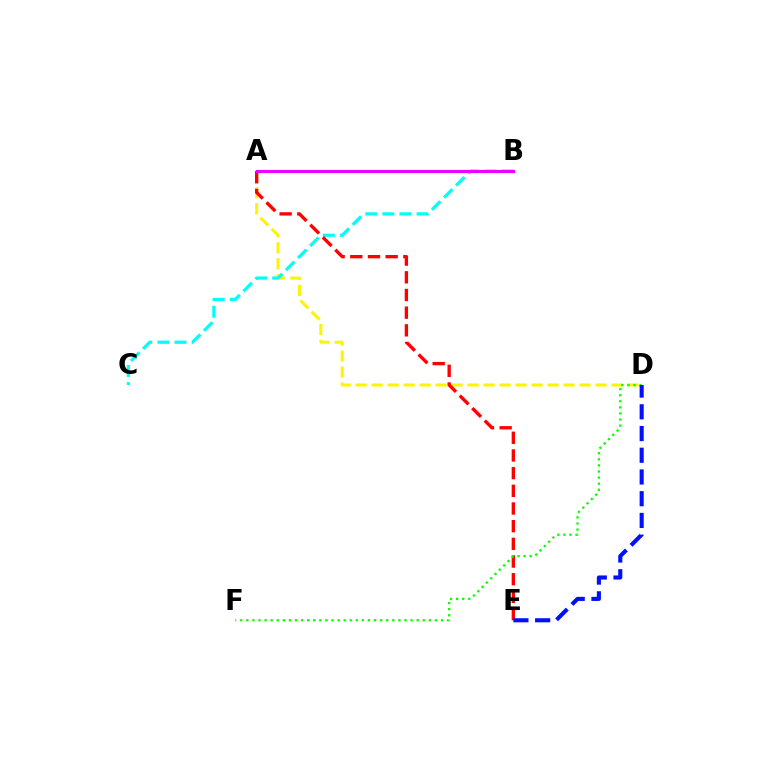{('A', 'D'): [{'color': '#fcf500', 'line_style': 'dashed', 'thickness': 2.17}], ('B', 'C'): [{'color': '#00fff6', 'line_style': 'dashed', 'thickness': 2.32}], ('A', 'E'): [{'color': '#ff0000', 'line_style': 'dashed', 'thickness': 2.4}], ('A', 'B'): [{'color': '#ee00ff', 'line_style': 'solid', 'thickness': 2.25}], ('D', 'F'): [{'color': '#08ff00', 'line_style': 'dotted', 'thickness': 1.65}], ('D', 'E'): [{'color': '#0010ff', 'line_style': 'dashed', 'thickness': 2.95}]}